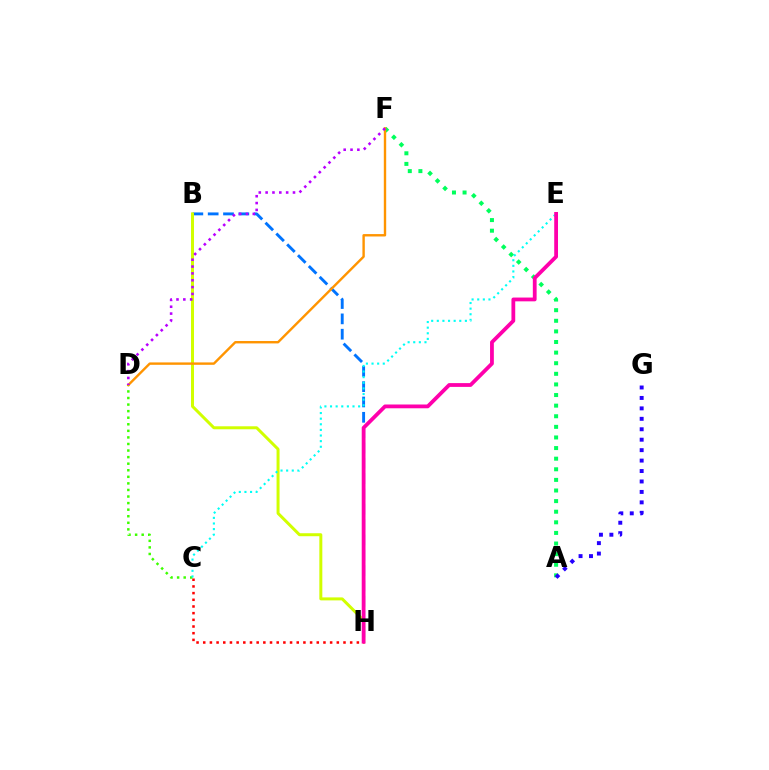{('B', 'H'): [{'color': '#0074ff', 'line_style': 'dashed', 'thickness': 2.08}, {'color': '#d1ff00', 'line_style': 'solid', 'thickness': 2.15}], ('C', 'D'): [{'color': '#3dff00', 'line_style': 'dotted', 'thickness': 1.78}], ('A', 'F'): [{'color': '#00ff5c', 'line_style': 'dotted', 'thickness': 2.88}], ('C', 'H'): [{'color': '#ff0000', 'line_style': 'dotted', 'thickness': 1.81}], ('C', 'E'): [{'color': '#00fff6', 'line_style': 'dotted', 'thickness': 1.53}], ('D', 'F'): [{'color': '#ff9400', 'line_style': 'solid', 'thickness': 1.72}, {'color': '#b900ff', 'line_style': 'dotted', 'thickness': 1.86}], ('E', 'H'): [{'color': '#ff00ac', 'line_style': 'solid', 'thickness': 2.73}], ('A', 'G'): [{'color': '#2500ff', 'line_style': 'dotted', 'thickness': 2.84}]}